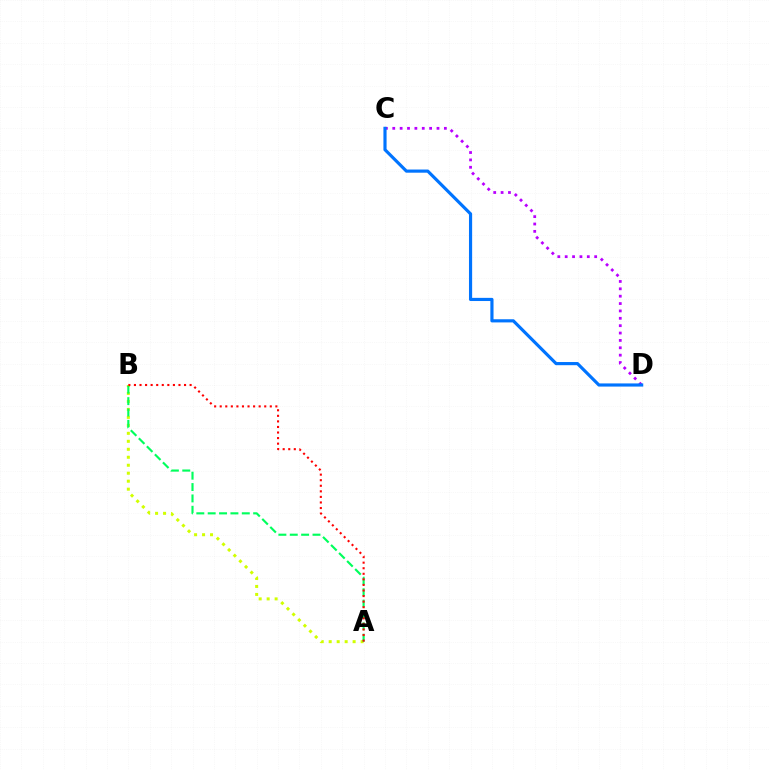{('A', 'B'): [{'color': '#d1ff00', 'line_style': 'dotted', 'thickness': 2.17}, {'color': '#00ff5c', 'line_style': 'dashed', 'thickness': 1.54}, {'color': '#ff0000', 'line_style': 'dotted', 'thickness': 1.51}], ('C', 'D'): [{'color': '#b900ff', 'line_style': 'dotted', 'thickness': 2.0}, {'color': '#0074ff', 'line_style': 'solid', 'thickness': 2.27}]}